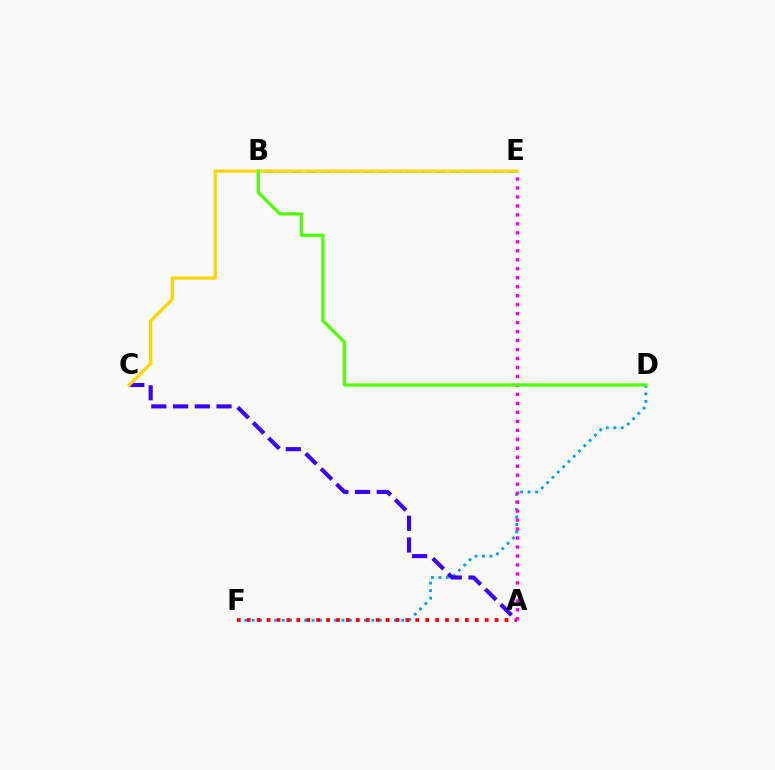{('D', 'F'): [{'color': '#009eff', 'line_style': 'dotted', 'thickness': 2.03}], ('A', 'F'): [{'color': '#ff0000', 'line_style': 'dotted', 'thickness': 2.69}], ('B', 'E'): [{'color': '#00ff86', 'line_style': 'dashed', 'thickness': 1.95}], ('A', 'C'): [{'color': '#3700ff', 'line_style': 'dashed', 'thickness': 2.95}], ('A', 'E'): [{'color': '#ff00ed', 'line_style': 'dotted', 'thickness': 2.44}], ('C', 'E'): [{'color': '#ffd500', 'line_style': 'solid', 'thickness': 2.33}], ('B', 'D'): [{'color': '#4fff00', 'line_style': 'solid', 'thickness': 2.31}]}